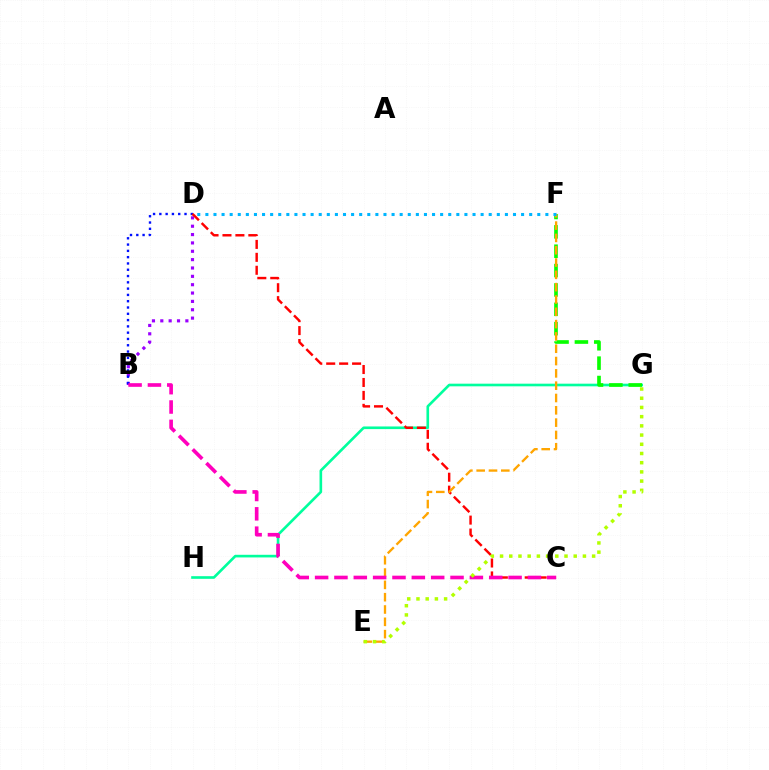{('B', 'D'): [{'color': '#9b00ff', 'line_style': 'dotted', 'thickness': 2.27}, {'color': '#0010ff', 'line_style': 'dotted', 'thickness': 1.71}], ('G', 'H'): [{'color': '#00ff9d', 'line_style': 'solid', 'thickness': 1.9}], ('C', 'D'): [{'color': '#ff0000', 'line_style': 'dashed', 'thickness': 1.76}], ('F', 'G'): [{'color': '#08ff00', 'line_style': 'dashed', 'thickness': 2.63}], ('E', 'F'): [{'color': '#ffa500', 'line_style': 'dashed', 'thickness': 1.67}], ('D', 'F'): [{'color': '#00b5ff', 'line_style': 'dotted', 'thickness': 2.2}], ('B', 'C'): [{'color': '#ff00bd', 'line_style': 'dashed', 'thickness': 2.63}], ('E', 'G'): [{'color': '#b3ff00', 'line_style': 'dotted', 'thickness': 2.5}]}